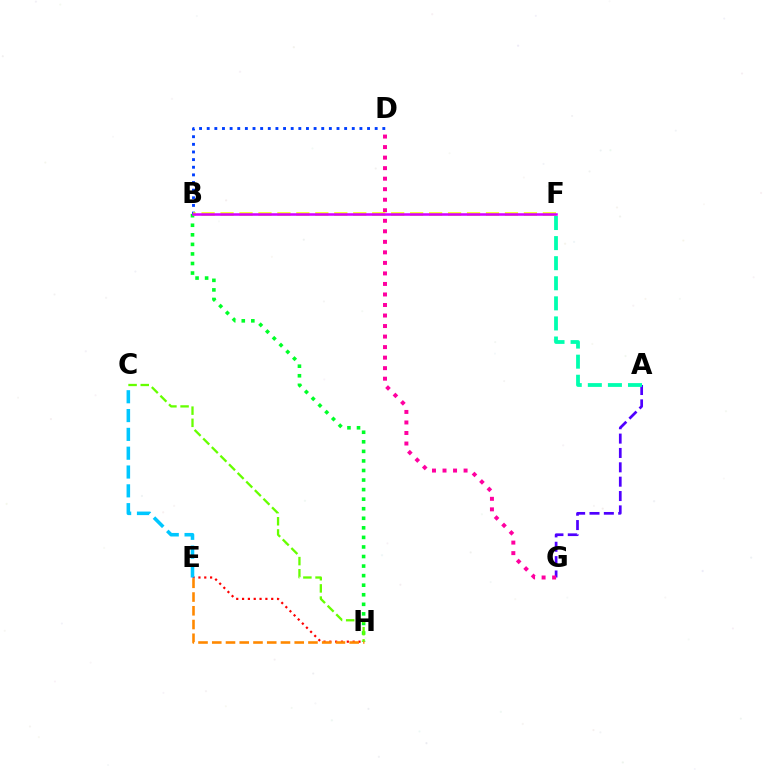{('B', 'H'): [{'color': '#00ff27', 'line_style': 'dotted', 'thickness': 2.6}], ('A', 'G'): [{'color': '#4f00ff', 'line_style': 'dashed', 'thickness': 1.95}], ('B', 'D'): [{'color': '#003fff', 'line_style': 'dotted', 'thickness': 2.07}], ('D', 'G'): [{'color': '#ff00a0', 'line_style': 'dotted', 'thickness': 2.86}], ('E', 'H'): [{'color': '#ff0000', 'line_style': 'dotted', 'thickness': 1.58}, {'color': '#ff8800', 'line_style': 'dashed', 'thickness': 1.87}], ('B', 'F'): [{'color': '#eeff00', 'line_style': 'dashed', 'thickness': 2.58}, {'color': '#d600ff', 'line_style': 'solid', 'thickness': 1.83}], ('C', 'H'): [{'color': '#66ff00', 'line_style': 'dashed', 'thickness': 1.65}], ('C', 'E'): [{'color': '#00c7ff', 'line_style': 'dashed', 'thickness': 2.56}], ('A', 'F'): [{'color': '#00ffaf', 'line_style': 'dashed', 'thickness': 2.73}]}